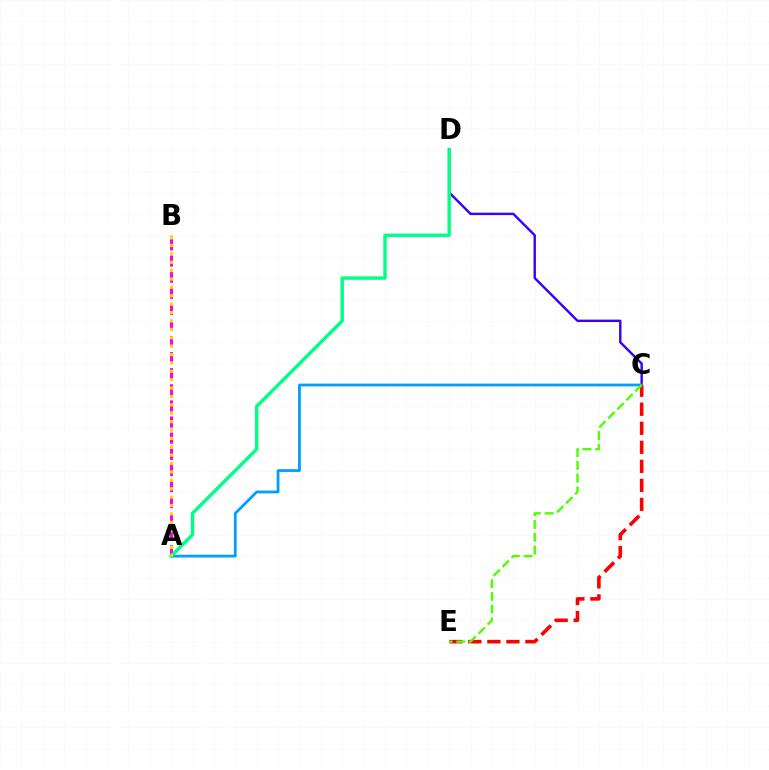{('C', 'D'): [{'color': '#3700ff', 'line_style': 'solid', 'thickness': 1.74}], ('A', 'B'): [{'color': '#ff00ed', 'line_style': 'dashed', 'thickness': 2.19}, {'color': '#ffd500', 'line_style': 'dotted', 'thickness': 2.28}], ('A', 'C'): [{'color': '#009eff', 'line_style': 'solid', 'thickness': 2.0}], ('A', 'D'): [{'color': '#00ff86', 'line_style': 'solid', 'thickness': 2.44}], ('C', 'E'): [{'color': '#ff0000', 'line_style': 'dashed', 'thickness': 2.59}, {'color': '#4fff00', 'line_style': 'dashed', 'thickness': 1.74}]}